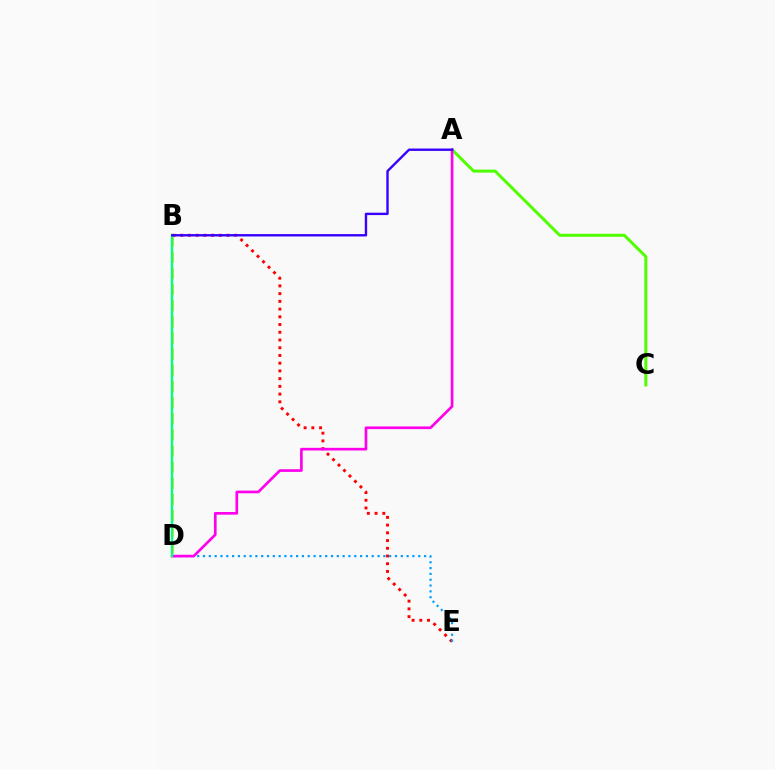{('B', 'D'): [{'color': '#ffd500', 'line_style': 'dashed', 'thickness': 2.19}, {'color': '#00ff86', 'line_style': 'solid', 'thickness': 1.75}], ('B', 'E'): [{'color': '#ff0000', 'line_style': 'dotted', 'thickness': 2.1}], ('A', 'C'): [{'color': '#4fff00', 'line_style': 'solid', 'thickness': 2.15}], ('D', 'E'): [{'color': '#009eff', 'line_style': 'dotted', 'thickness': 1.58}], ('A', 'D'): [{'color': '#ff00ed', 'line_style': 'solid', 'thickness': 1.93}], ('A', 'B'): [{'color': '#3700ff', 'line_style': 'solid', 'thickness': 1.72}]}